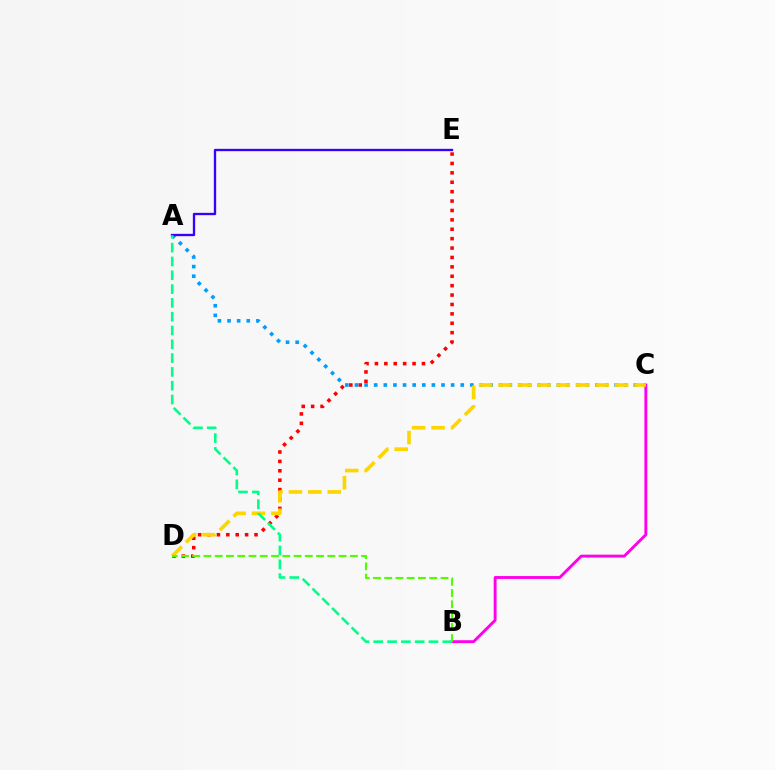{('B', 'C'): [{'color': '#ff00ed', 'line_style': 'solid', 'thickness': 2.08}], ('D', 'E'): [{'color': '#ff0000', 'line_style': 'dotted', 'thickness': 2.55}], ('A', 'C'): [{'color': '#009eff', 'line_style': 'dotted', 'thickness': 2.61}], ('C', 'D'): [{'color': '#ffd500', 'line_style': 'dashed', 'thickness': 2.64}], ('A', 'E'): [{'color': '#3700ff', 'line_style': 'solid', 'thickness': 1.68}], ('B', 'D'): [{'color': '#4fff00', 'line_style': 'dashed', 'thickness': 1.53}], ('A', 'B'): [{'color': '#00ff86', 'line_style': 'dashed', 'thickness': 1.88}]}